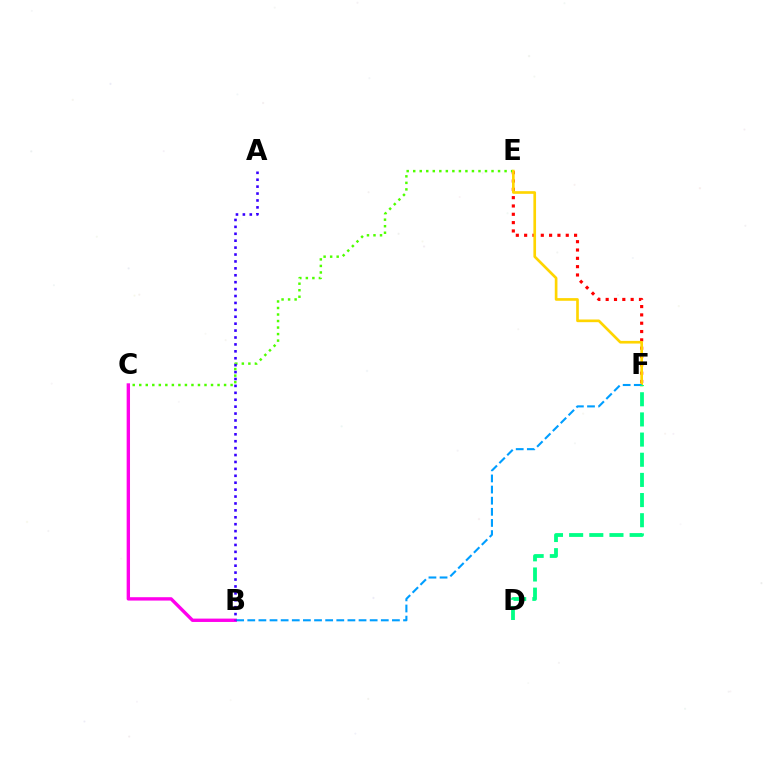{('B', 'C'): [{'color': '#ff00ed', 'line_style': 'solid', 'thickness': 2.42}], ('E', 'F'): [{'color': '#ff0000', 'line_style': 'dotted', 'thickness': 2.26}, {'color': '#ffd500', 'line_style': 'solid', 'thickness': 1.92}], ('C', 'E'): [{'color': '#4fff00', 'line_style': 'dotted', 'thickness': 1.77}], ('B', 'F'): [{'color': '#009eff', 'line_style': 'dashed', 'thickness': 1.51}], ('A', 'B'): [{'color': '#3700ff', 'line_style': 'dotted', 'thickness': 1.88}], ('D', 'F'): [{'color': '#00ff86', 'line_style': 'dashed', 'thickness': 2.74}]}